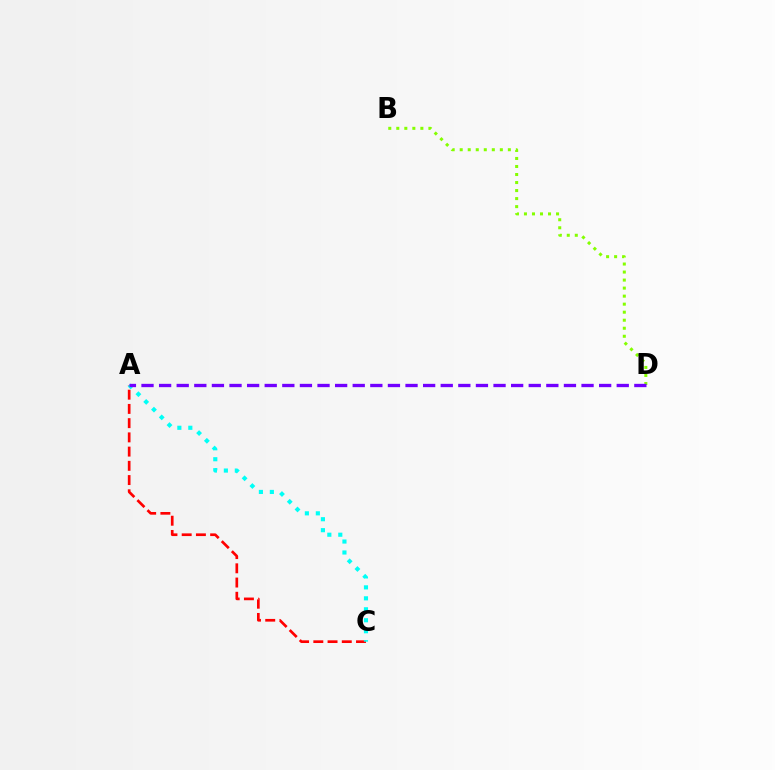{('A', 'C'): [{'color': '#ff0000', 'line_style': 'dashed', 'thickness': 1.93}, {'color': '#00fff6', 'line_style': 'dotted', 'thickness': 2.98}], ('B', 'D'): [{'color': '#84ff00', 'line_style': 'dotted', 'thickness': 2.18}], ('A', 'D'): [{'color': '#7200ff', 'line_style': 'dashed', 'thickness': 2.39}]}